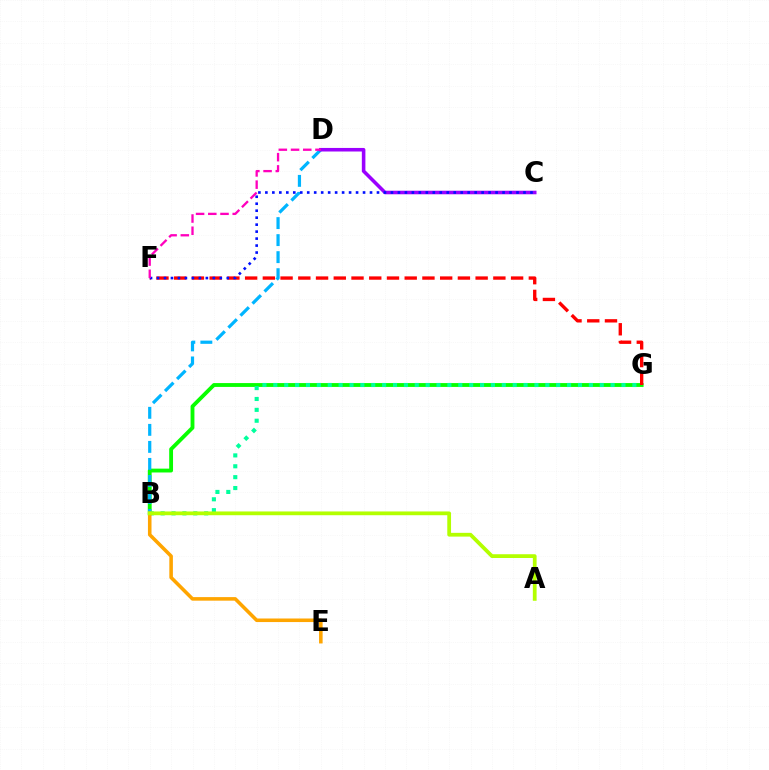{('B', 'G'): [{'color': '#08ff00', 'line_style': 'solid', 'thickness': 2.77}, {'color': '#00ff9d', 'line_style': 'dotted', 'thickness': 2.96}], ('F', 'G'): [{'color': '#ff0000', 'line_style': 'dashed', 'thickness': 2.41}], ('B', 'D'): [{'color': '#00b5ff', 'line_style': 'dashed', 'thickness': 2.31}], ('C', 'D'): [{'color': '#9b00ff', 'line_style': 'solid', 'thickness': 2.56}], ('C', 'F'): [{'color': '#0010ff', 'line_style': 'dotted', 'thickness': 1.9}], ('B', 'E'): [{'color': '#ffa500', 'line_style': 'solid', 'thickness': 2.56}], ('D', 'F'): [{'color': '#ff00bd', 'line_style': 'dashed', 'thickness': 1.66}], ('A', 'B'): [{'color': '#b3ff00', 'line_style': 'solid', 'thickness': 2.71}]}